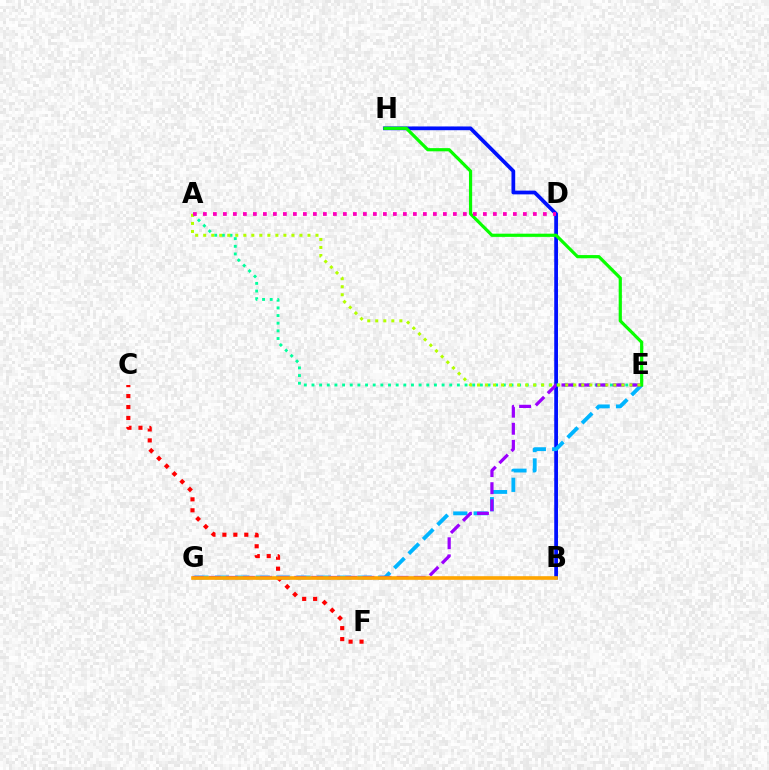{('B', 'H'): [{'color': '#0010ff', 'line_style': 'solid', 'thickness': 2.7}], ('A', 'E'): [{'color': '#00ff9d', 'line_style': 'dotted', 'thickness': 2.08}, {'color': '#b3ff00', 'line_style': 'dotted', 'thickness': 2.18}], ('E', 'G'): [{'color': '#00b5ff', 'line_style': 'dashed', 'thickness': 2.77}, {'color': '#9b00ff', 'line_style': 'dashed', 'thickness': 2.32}], ('C', 'F'): [{'color': '#ff0000', 'line_style': 'dotted', 'thickness': 2.98}], ('E', 'H'): [{'color': '#08ff00', 'line_style': 'solid', 'thickness': 2.3}], ('A', 'D'): [{'color': '#ff00bd', 'line_style': 'dotted', 'thickness': 2.72}], ('B', 'G'): [{'color': '#ffa500', 'line_style': 'solid', 'thickness': 2.62}]}